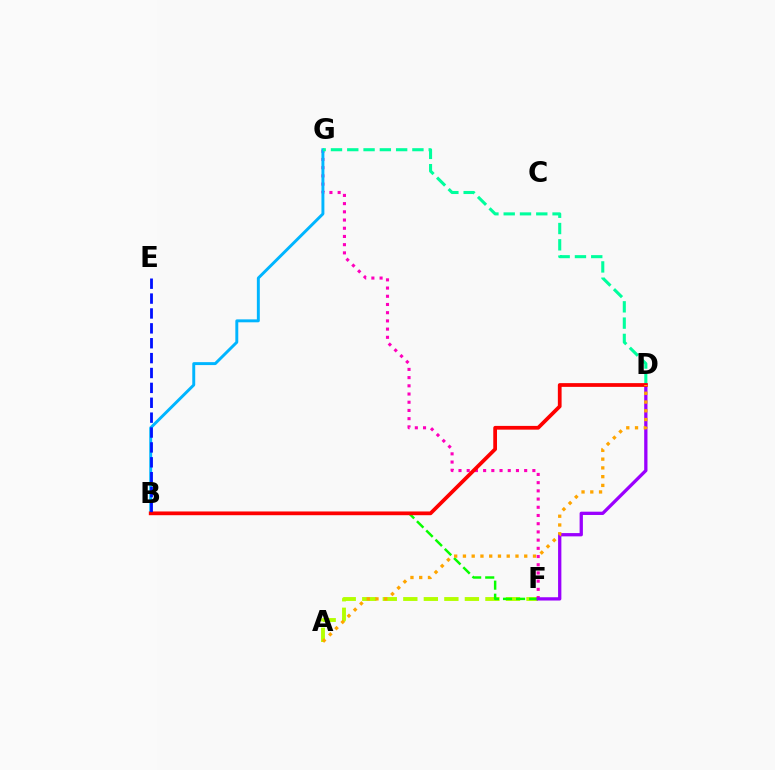{('A', 'F'): [{'color': '#b3ff00', 'line_style': 'dashed', 'thickness': 2.79}], ('F', 'G'): [{'color': '#ff00bd', 'line_style': 'dotted', 'thickness': 2.23}], ('B', 'F'): [{'color': '#08ff00', 'line_style': 'dashed', 'thickness': 1.77}], ('B', 'G'): [{'color': '#00b5ff', 'line_style': 'solid', 'thickness': 2.11}], ('D', 'G'): [{'color': '#00ff9d', 'line_style': 'dashed', 'thickness': 2.21}], ('D', 'F'): [{'color': '#9b00ff', 'line_style': 'solid', 'thickness': 2.37}], ('B', 'D'): [{'color': '#ff0000', 'line_style': 'solid', 'thickness': 2.69}], ('A', 'D'): [{'color': '#ffa500', 'line_style': 'dotted', 'thickness': 2.38}], ('B', 'E'): [{'color': '#0010ff', 'line_style': 'dashed', 'thickness': 2.02}]}